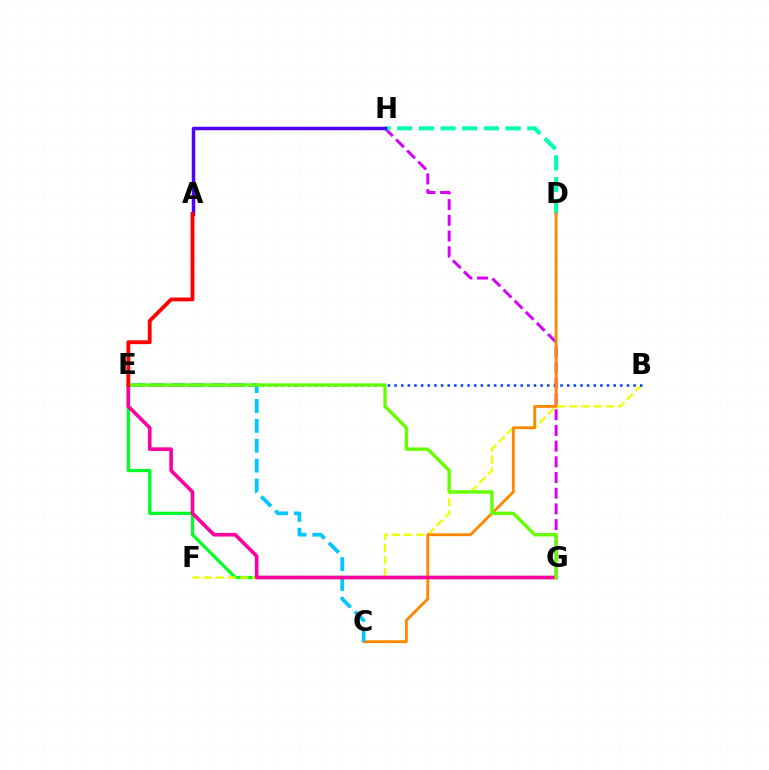{('G', 'H'): [{'color': '#d600ff', 'line_style': 'dashed', 'thickness': 2.13}], ('D', 'H'): [{'color': '#00ffaf', 'line_style': 'dashed', 'thickness': 2.95}], ('E', 'G'): [{'color': '#00ff27', 'line_style': 'solid', 'thickness': 2.34}, {'color': '#ff00a0', 'line_style': 'solid', 'thickness': 2.62}, {'color': '#66ff00', 'line_style': 'solid', 'thickness': 2.45}], ('B', 'F'): [{'color': '#eeff00', 'line_style': 'dashed', 'thickness': 1.65}], ('B', 'E'): [{'color': '#003fff', 'line_style': 'dotted', 'thickness': 1.8}], ('A', 'H'): [{'color': '#4f00ff', 'line_style': 'solid', 'thickness': 2.5}], ('C', 'D'): [{'color': '#ff8800', 'line_style': 'solid', 'thickness': 2.05}], ('C', 'E'): [{'color': '#00c7ff', 'line_style': 'dashed', 'thickness': 2.7}], ('A', 'E'): [{'color': '#ff0000', 'line_style': 'solid', 'thickness': 2.75}]}